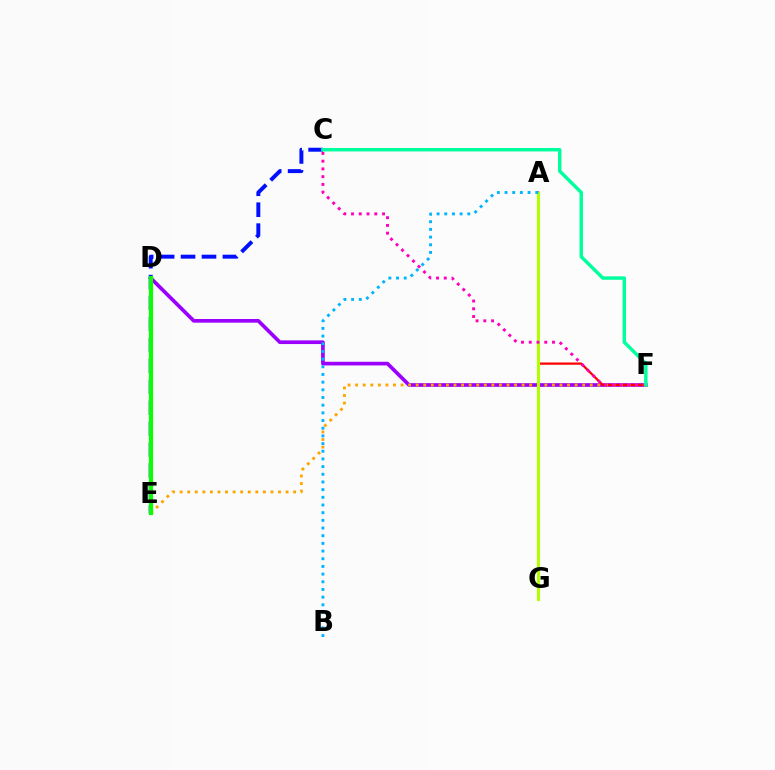{('D', 'F'): [{'color': '#9b00ff', 'line_style': 'solid', 'thickness': 2.65}], ('C', 'E'): [{'color': '#0010ff', 'line_style': 'dashed', 'thickness': 2.84}], ('A', 'F'): [{'color': '#ff0000', 'line_style': 'solid', 'thickness': 1.62}], ('E', 'F'): [{'color': '#ffa500', 'line_style': 'dotted', 'thickness': 2.06}], ('A', 'G'): [{'color': '#b3ff00', 'line_style': 'solid', 'thickness': 2.21}], ('A', 'B'): [{'color': '#00b5ff', 'line_style': 'dotted', 'thickness': 2.09}], ('C', 'F'): [{'color': '#ff00bd', 'line_style': 'dotted', 'thickness': 2.11}, {'color': '#00ff9d', 'line_style': 'solid', 'thickness': 2.48}], ('D', 'E'): [{'color': '#08ff00', 'line_style': 'solid', 'thickness': 3.0}]}